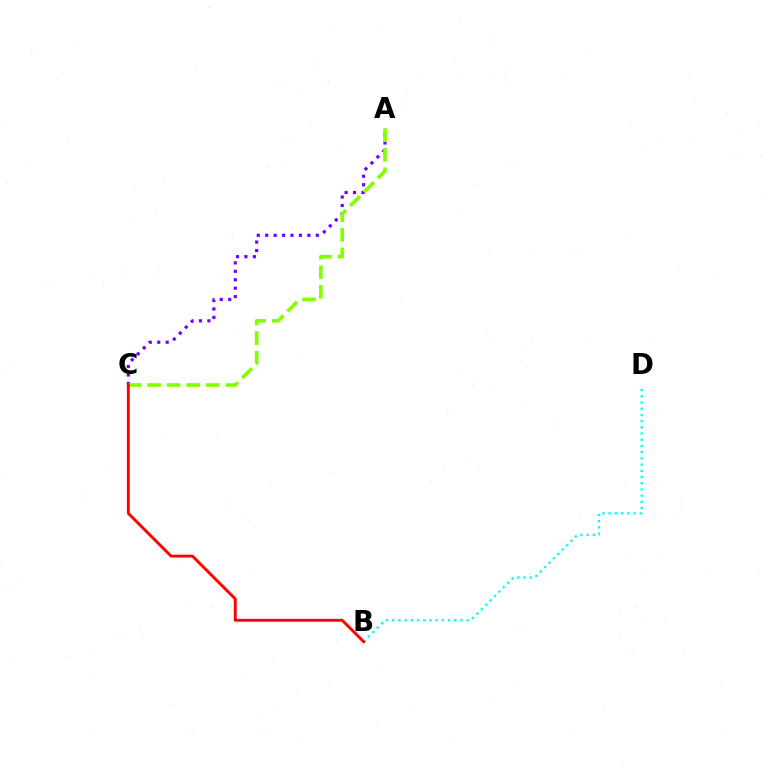{('B', 'D'): [{'color': '#00fff6', 'line_style': 'dotted', 'thickness': 1.69}], ('A', 'C'): [{'color': '#7200ff', 'line_style': 'dotted', 'thickness': 2.29}, {'color': '#84ff00', 'line_style': 'dashed', 'thickness': 2.66}], ('B', 'C'): [{'color': '#ff0000', 'line_style': 'solid', 'thickness': 2.09}]}